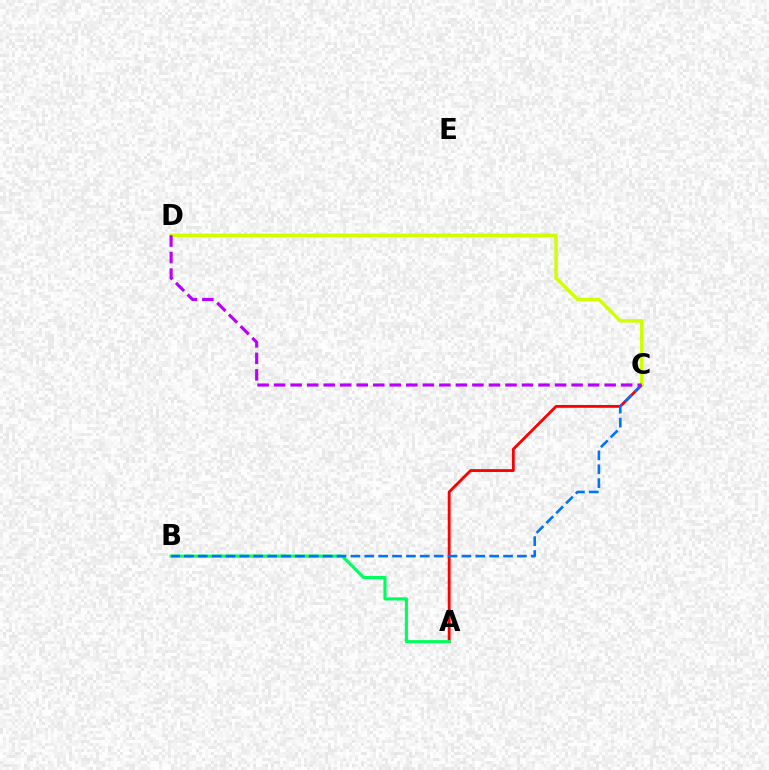{('A', 'C'): [{'color': '#ff0000', 'line_style': 'solid', 'thickness': 2.04}], ('A', 'B'): [{'color': '#00ff5c', 'line_style': 'solid', 'thickness': 2.25}], ('C', 'D'): [{'color': '#d1ff00', 'line_style': 'solid', 'thickness': 2.49}, {'color': '#b900ff', 'line_style': 'dashed', 'thickness': 2.25}], ('B', 'C'): [{'color': '#0074ff', 'line_style': 'dashed', 'thickness': 1.89}]}